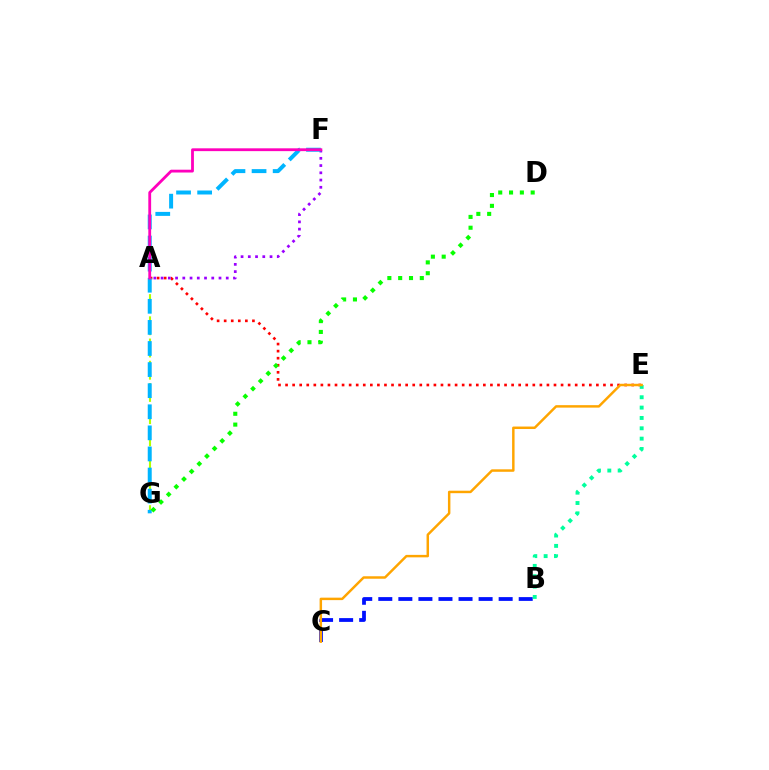{('A', 'E'): [{'color': '#ff0000', 'line_style': 'dotted', 'thickness': 1.92}], ('A', 'F'): [{'color': '#9b00ff', 'line_style': 'dotted', 'thickness': 1.97}, {'color': '#ff00bd', 'line_style': 'solid', 'thickness': 2.03}], ('A', 'G'): [{'color': '#b3ff00', 'line_style': 'dashed', 'thickness': 1.51}], ('B', 'C'): [{'color': '#0010ff', 'line_style': 'dashed', 'thickness': 2.73}], ('F', 'G'): [{'color': '#00b5ff', 'line_style': 'dashed', 'thickness': 2.87}], ('B', 'E'): [{'color': '#00ff9d', 'line_style': 'dotted', 'thickness': 2.81}], ('C', 'E'): [{'color': '#ffa500', 'line_style': 'solid', 'thickness': 1.78}], ('D', 'G'): [{'color': '#08ff00', 'line_style': 'dotted', 'thickness': 2.94}]}